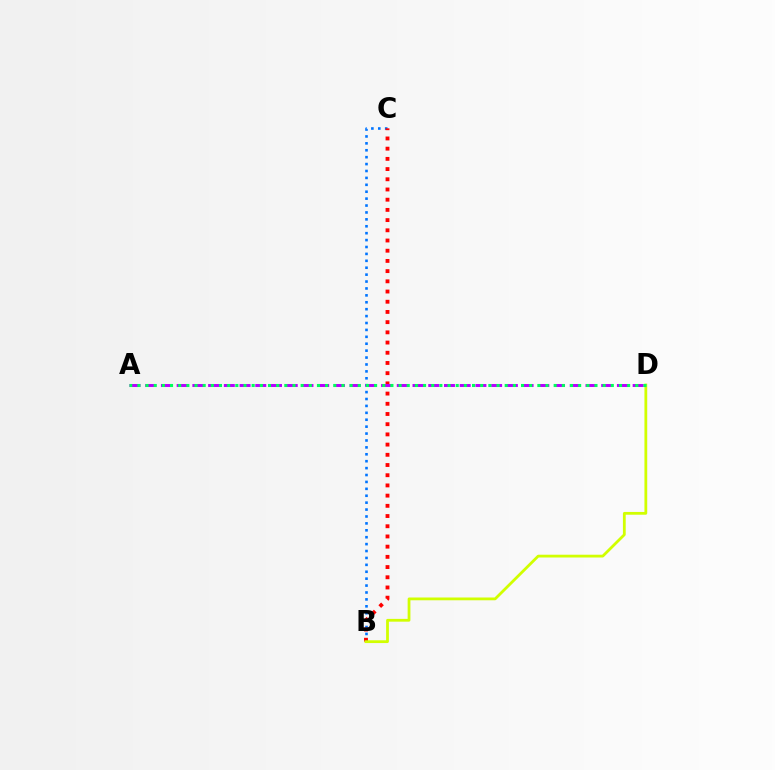{('B', 'C'): [{'color': '#0074ff', 'line_style': 'dotted', 'thickness': 1.88}, {'color': '#ff0000', 'line_style': 'dotted', 'thickness': 2.77}], ('B', 'D'): [{'color': '#d1ff00', 'line_style': 'solid', 'thickness': 2.0}], ('A', 'D'): [{'color': '#b900ff', 'line_style': 'dashed', 'thickness': 2.14}, {'color': '#00ff5c', 'line_style': 'dotted', 'thickness': 2.22}]}